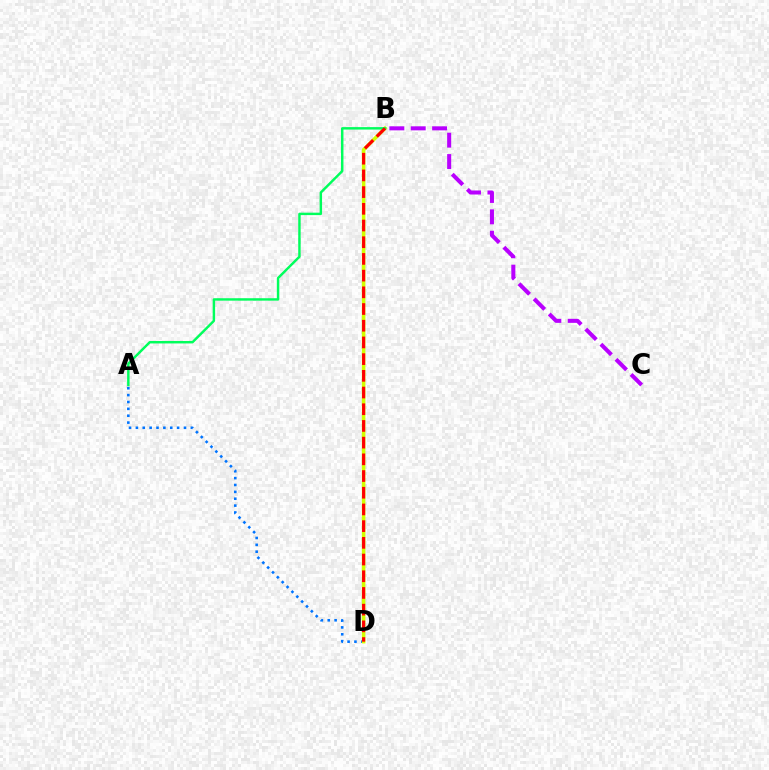{('A', 'D'): [{'color': '#0074ff', 'line_style': 'dotted', 'thickness': 1.87}], ('B', 'D'): [{'color': '#d1ff00', 'line_style': 'solid', 'thickness': 2.56}, {'color': '#ff0000', 'line_style': 'dashed', 'thickness': 2.27}], ('A', 'B'): [{'color': '#00ff5c', 'line_style': 'solid', 'thickness': 1.76}], ('B', 'C'): [{'color': '#b900ff', 'line_style': 'dashed', 'thickness': 2.91}]}